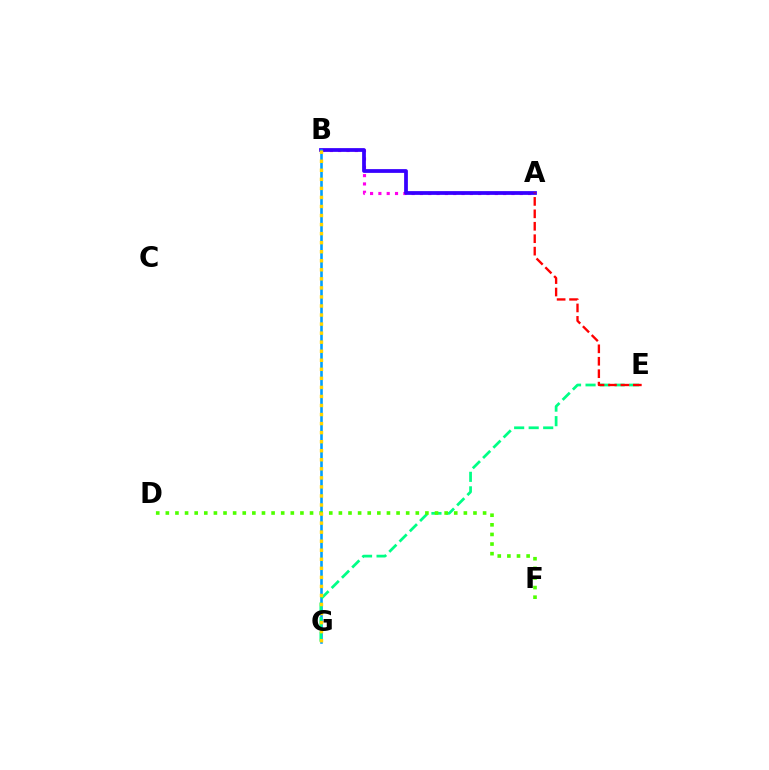{('A', 'B'): [{'color': '#ff00ed', 'line_style': 'dotted', 'thickness': 2.26}, {'color': '#3700ff', 'line_style': 'solid', 'thickness': 2.71}], ('B', 'G'): [{'color': '#009eff', 'line_style': 'solid', 'thickness': 1.87}, {'color': '#ffd500', 'line_style': 'dotted', 'thickness': 2.46}], ('E', 'G'): [{'color': '#00ff86', 'line_style': 'dashed', 'thickness': 1.97}], ('A', 'E'): [{'color': '#ff0000', 'line_style': 'dashed', 'thickness': 1.69}], ('D', 'F'): [{'color': '#4fff00', 'line_style': 'dotted', 'thickness': 2.61}]}